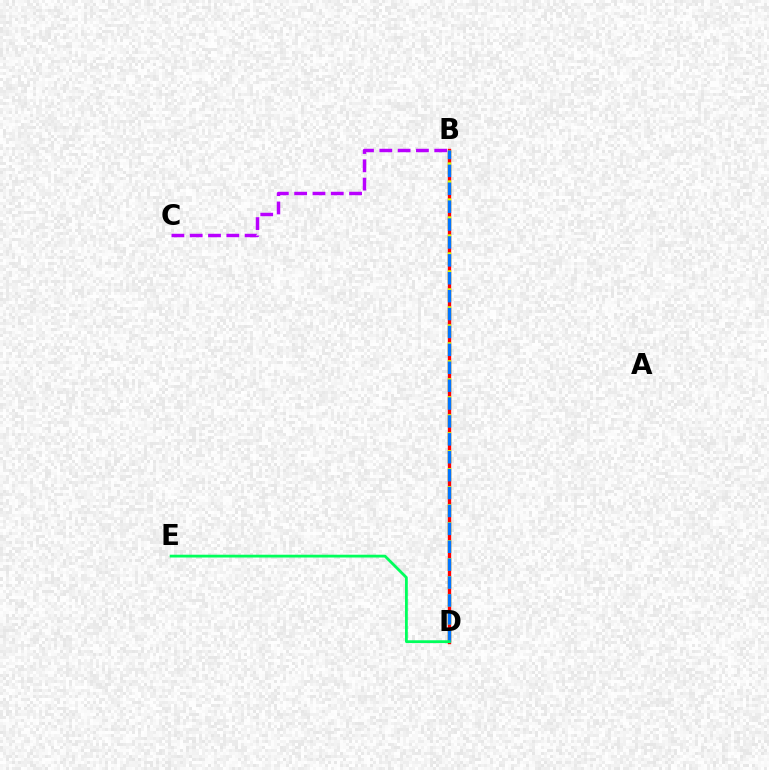{('B', 'D'): [{'color': '#ff0000', 'line_style': 'solid', 'thickness': 2.42}, {'color': '#d1ff00', 'line_style': 'dashed', 'thickness': 2.44}, {'color': '#0074ff', 'line_style': 'dashed', 'thickness': 2.43}], ('B', 'C'): [{'color': '#b900ff', 'line_style': 'dashed', 'thickness': 2.49}], ('D', 'E'): [{'color': '#00ff5c', 'line_style': 'solid', 'thickness': 2.01}]}